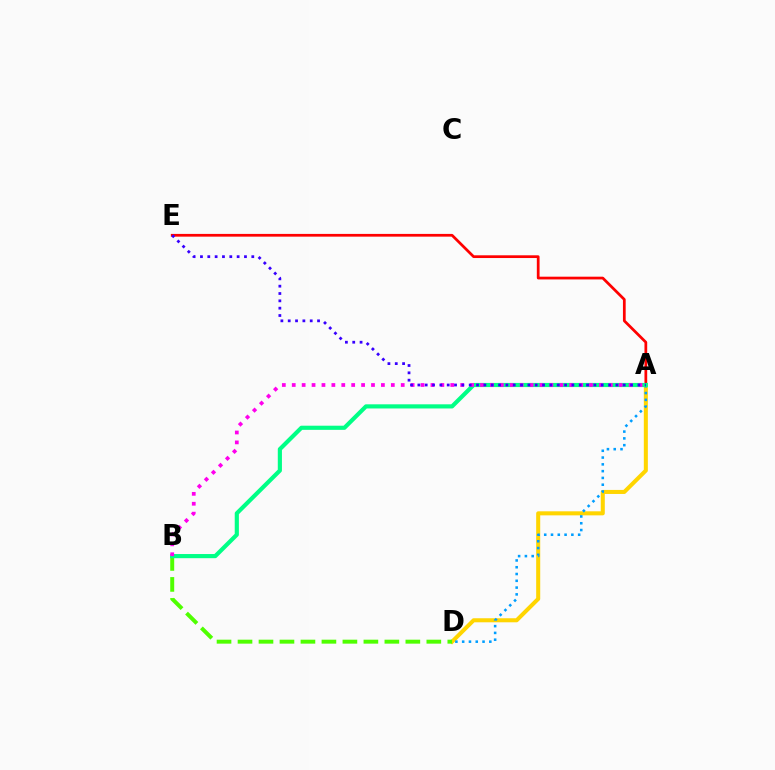{('A', 'D'): [{'color': '#ffd500', 'line_style': 'solid', 'thickness': 2.91}, {'color': '#009eff', 'line_style': 'dotted', 'thickness': 1.84}], ('B', 'D'): [{'color': '#4fff00', 'line_style': 'dashed', 'thickness': 2.85}], ('A', 'E'): [{'color': '#ff0000', 'line_style': 'solid', 'thickness': 1.97}, {'color': '#3700ff', 'line_style': 'dotted', 'thickness': 1.99}], ('A', 'B'): [{'color': '#00ff86', 'line_style': 'solid', 'thickness': 2.99}, {'color': '#ff00ed', 'line_style': 'dotted', 'thickness': 2.69}]}